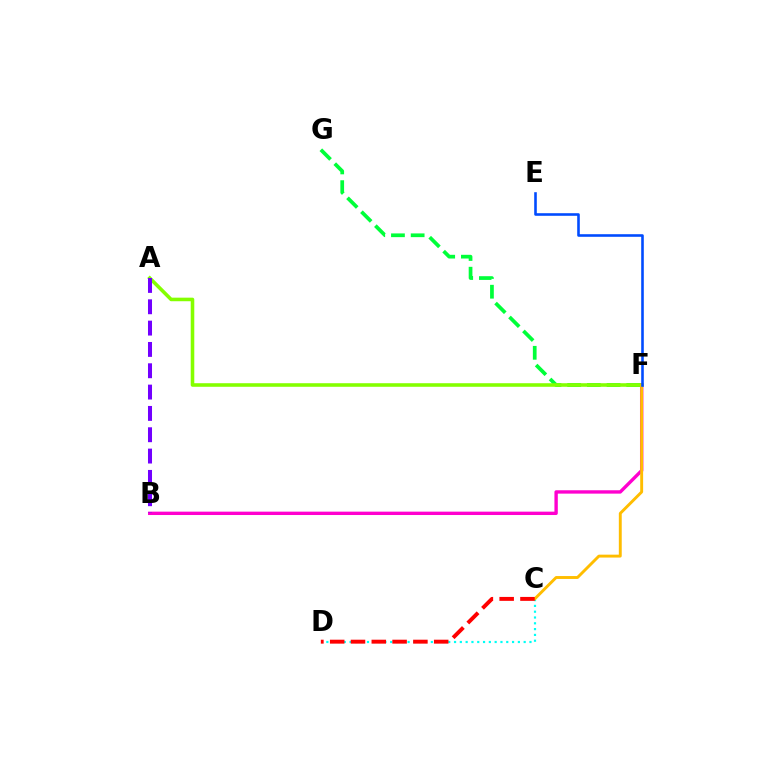{('B', 'F'): [{'color': '#ff00cf', 'line_style': 'solid', 'thickness': 2.43}], ('F', 'G'): [{'color': '#00ff39', 'line_style': 'dashed', 'thickness': 2.68}], ('A', 'F'): [{'color': '#84ff00', 'line_style': 'solid', 'thickness': 2.57}], ('C', 'D'): [{'color': '#00fff6', 'line_style': 'dotted', 'thickness': 1.58}, {'color': '#ff0000', 'line_style': 'dashed', 'thickness': 2.83}], ('C', 'F'): [{'color': '#ffbd00', 'line_style': 'solid', 'thickness': 2.09}], ('E', 'F'): [{'color': '#004bff', 'line_style': 'solid', 'thickness': 1.87}], ('A', 'B'): [{'color': '#7200ff', 'line_style': 'dashed', 'thickness': 2.9}]}